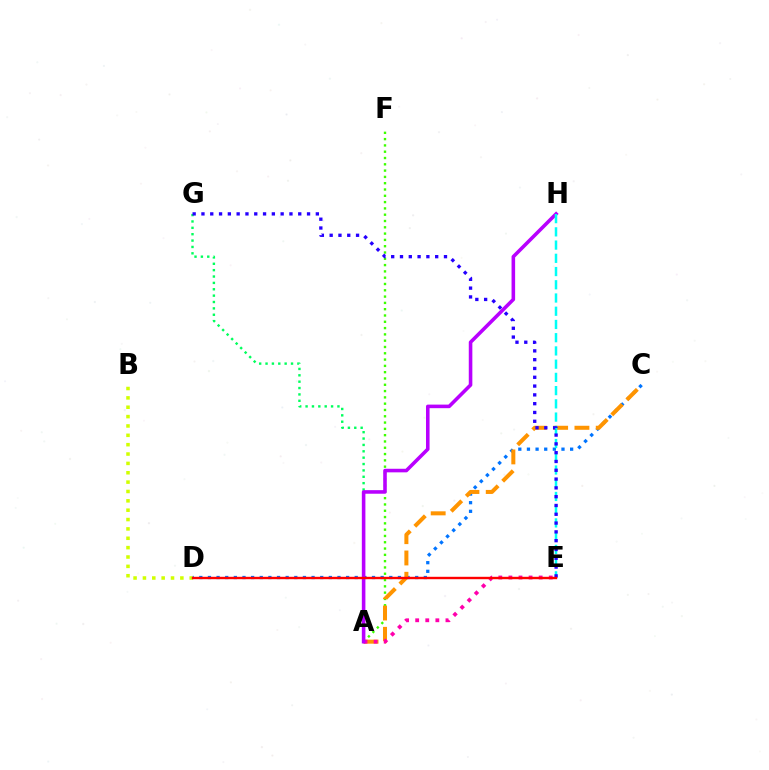{('C', 'D'): [{'color': '#0074ff', 'line_style': 'dotted', 'thickness': 2.35}], ('A', 'G'): [{'color': '#00ff5c', 'line_style': 'dotted', 'thickness': 1.73}], ('A', 'F'): [{'color': '#3dff00', 'line_style': 'dotted', 'thickness': 1.71}], ('A', 'C'): [{'color': '#ff9400', 'line_style': 'dashed', 'thickness': 2.89}], ('A', 'E'): [{'color': '#ff00ac', 'line_style': 'dotted', 'thickness': 2.74}], ('A', 'H'): [{'color': '#b900ff', 'line_style': 'solid', 'thickness': 2.57}], ('E', 'H'): [{'color': '#00fff6', 'line_style': 'dashed', 'thickness': 1.8}], ('E', 'G'): [{'color': '#2500ff', 'line_style': 'dotted', 'thickness': 2.39}], ('B', 'D'): [{'color': '#d1ff00', 'line_style': 'dotted', 'thickness': 2.54}], ('D', 'E'): [{'color': '#ff0000', 'line_style': 'solid', 'thickness': 1.73}]}